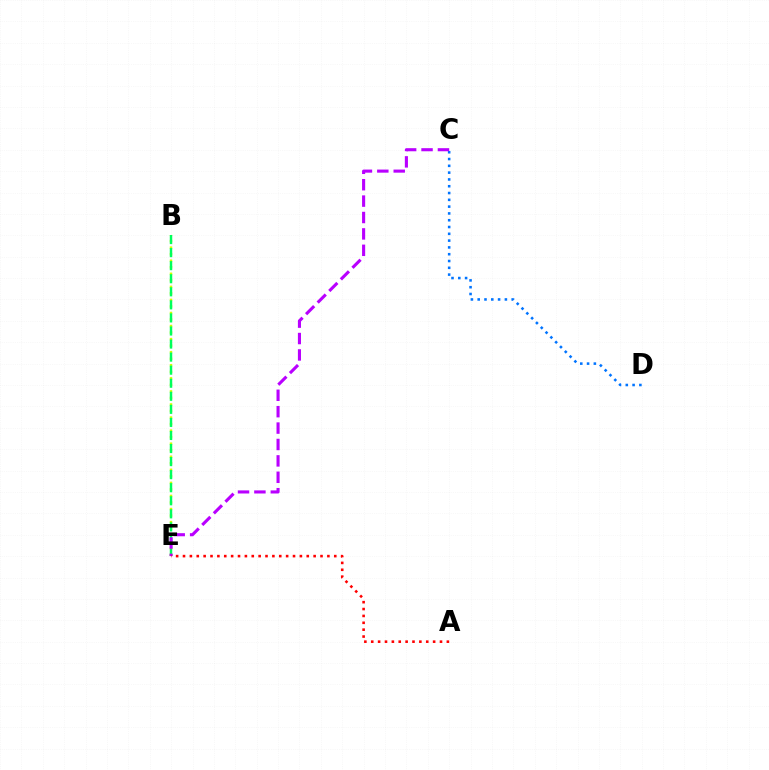{('B', 'E'): [{'color': '#d1ff00', 'line_style': 'dotted', 'thickness': 1.78}, {'color': '#00ff5c', 'line_style': 'dashed', 'thickness': 1.77}], ('C', 'D'): [{'color': '#0074ff', 'line_style': 'dotted', 'thickness': 1.85}], ('C', 'E'): [{'color': '#b900ff', 'line_style': 'dashed', 'thickness': 2.23}], ('A', 'E'): [{'color': '#ff0000', 'line_style': 'dotted', 'thickness': 1.87}]}